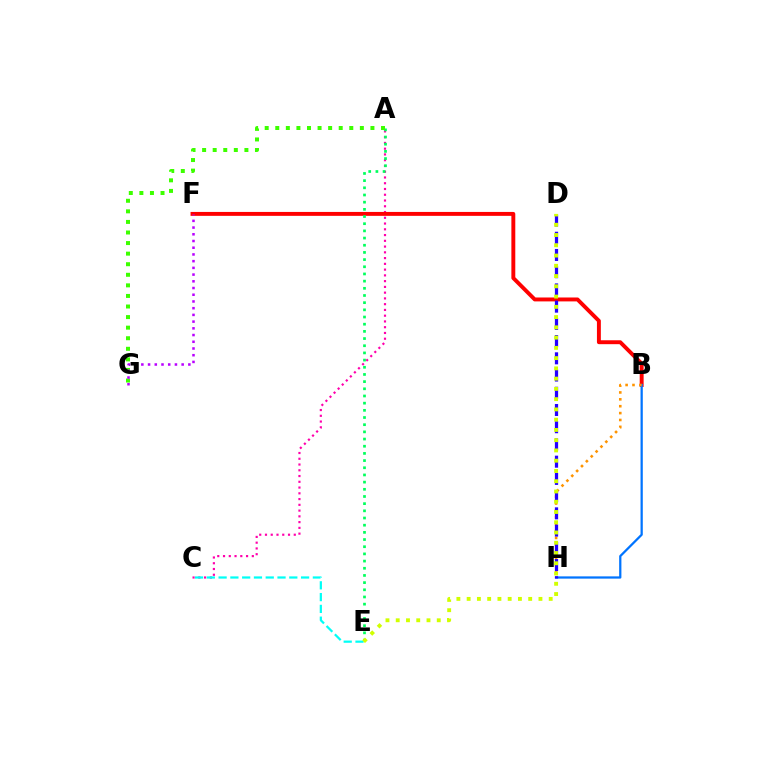{('A', 'C'): [{'color': '#ff00ac', 'line_style': 'dotted', 'thickness': 1.56}], ('B', 'F'): [{'color': '#ff0000', 'line_style': 'solid', 'thickness': 2.82}], ('A', 'E'): [{'color': '#00ff5c', 'line_style': 'dotted', 'thickness': 1.95}], ('B', 'H'): [{'color': '#0074ff', 'line_style': 'solid', 'thickness': 1.62}, {'color': '#ff9400', 'line_style': 'dotted', 'thickness': 1.87}], ('D', 'H'): [{'color': '#2500ff', 'line_style': 'dashed', 'thickness': 2.34}], ('C', 'E'): [{'color': '#00fff6', 'line_style': 'dashed', 'thickness': 1.6}], ('A', 'G'): [{'color': '#3dff00', 'line_style': 'dotted', 'thickness': 2.87}], ('F', 'G'): [{'color': '#b900ff', 'line_style': 'dotted', 'thickness': 1.82}], ('D', 'E'): [{'color': '#d1ff00', 'line_style': 'dotted', 'thickness': 2.79}]}